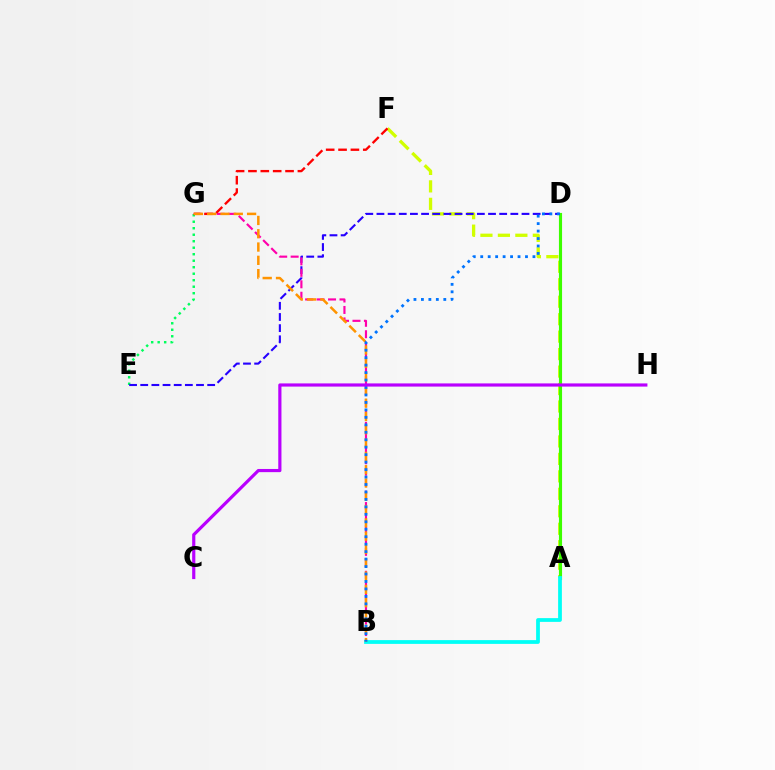{('E', 'G'): [{'color': '#00ff5c', 'line_style': 'dotted', 'thickness': 1.77}], ('A', 'F'): [{'color': '#d1ff00', 'line_style': 'dashed', 'thickness': 2.37}], ('A', 'D'): [{'color': '#3dff00', 'line_style': 'solid', 'thickness': 2.25}], ('D', 'E'): [{'color': '#2500ff', 'line_style': 'dashed', 'thickness': 1.52}], ('B', 'G'): [{'color': '#ff00ac', 'line_style': 'dashed', 'thickness': 1.56}, {'color': '#ff9400', 'line_style': 'dashed', 'thickness': 1.81}], ('A', 'B'): [{'color': '#00fff6', 'line_style': 'solid', 'thickness': 2.71}], ('F', 'G'): [{'color': '#ff0000', 'line_style': 'dashed', 'thickness': 1.68}], ('B', 'D'): [{'color': '#0074ff', 'line_style': 'dotted', 'thickness': 2.03}], ('C', 'H'): [{'color': '#b900ff', 'line_style': 'solid', 'thickness': 2.29}]}